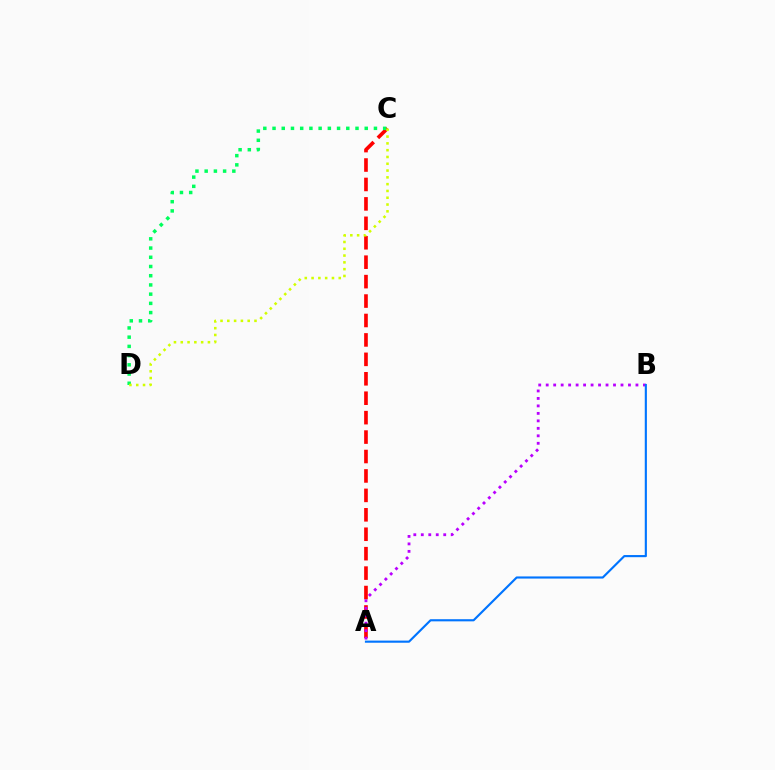{('A', 'C'): [{'color': '#ff0000', 'line_style': 'dashed', 'thickness': 2.64}], ('A', 'B'): [{'color': '#b900ff', 'line_style': 'dotted', 'thickness': 2.03}, {'color': '#0074ff', 'line_style': 'solid', 'thickness': 1.54}], ('C', 'D'): [{'color': '#00ff5c', 'line_style': 'dotted', 'thickness': 2.5}, {'color': '#d1ff00', 'line_style': 'dotted', 'thickness': 1.85}]}